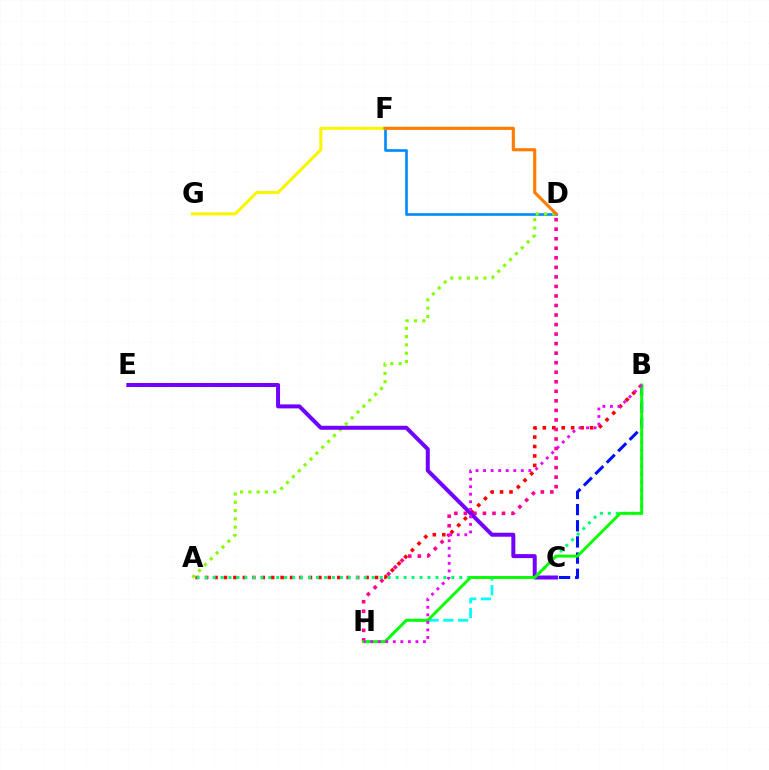{('A', 'B'): [{'color': '#ff0000', 'line_style': 'dotted', 'thickness': 2.56}, {'color': '#00ff74', 'line_style': 'dotted', 'thickness': 2.16}], ('D', 'H'): [{'color': '#ff0094', 'line_style': 'dotted', 'thickness': 2.59}], ('D', 'F'): [{'color': '#008cff', 'line_style': 'solid', 'thickness': 1.92}, {'color': '#ff7c00', 'line_style': 'solid', 'thickness': 2.25}], ('A', 'D'): [{'color': '#84ff00', 'line_style': 'dotted', 'thickness': 2.26}], ('F', 'G'): [{'color': '#fcf500', 'line_style': 'solid', 'thickness': 2.18}], ('B', 'C'): [{'color': '#0010ff', 'line_style': 'dashed', 'thickness': 2.2}], ('C', 'H'): [{'color': '#00fff6', 'line_style': 'dashed', 'thickness': 2.0}], ('C', 'E'): [{'color': '#7200ff', 'line_style': 'solid', 'thickness': 2.87}], ('B', 'H'): [{'color': '#08ff00', 'line_style': 'solid', 'thickness': 2.09}, {'color': '#ee00ff', 'line_style': 'dotted', 'thickness': 2.05}]}